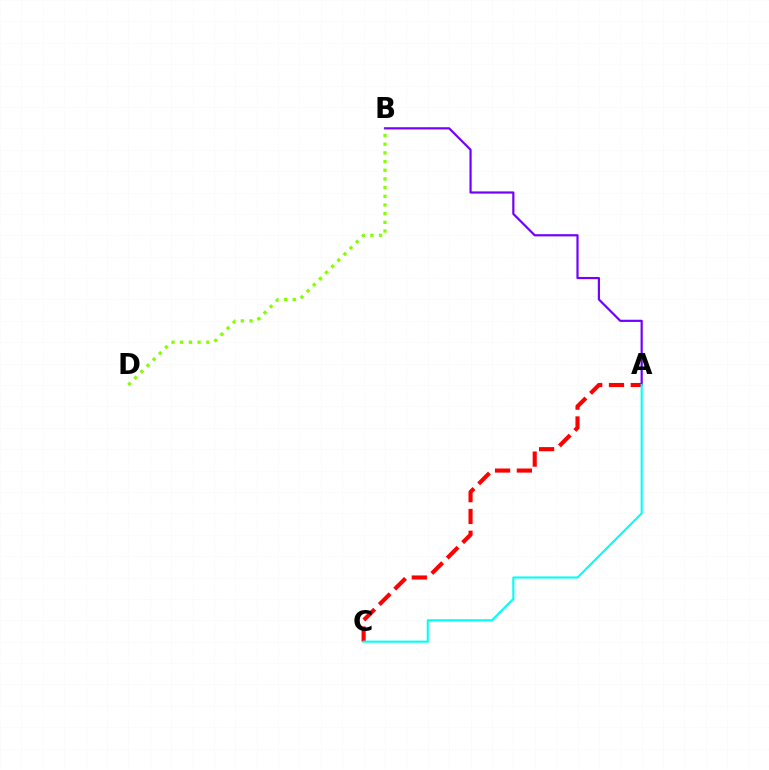{('A', 'C'): [{'color': '#ff0000', 'line_style': 'dashed', 'thickness': 2.96}, {'color': '#00fff6', 'line_style': 'solid', 'thickness': 1.51}], ('A', 'B'): [{'color': '#7200ff', 'line_style': 'solid', 'thickness': 1.58}], ('B', 'D'): [{'color': '#84ff00', 'line_style': 'dotted', 'thickness': 2.36}]}